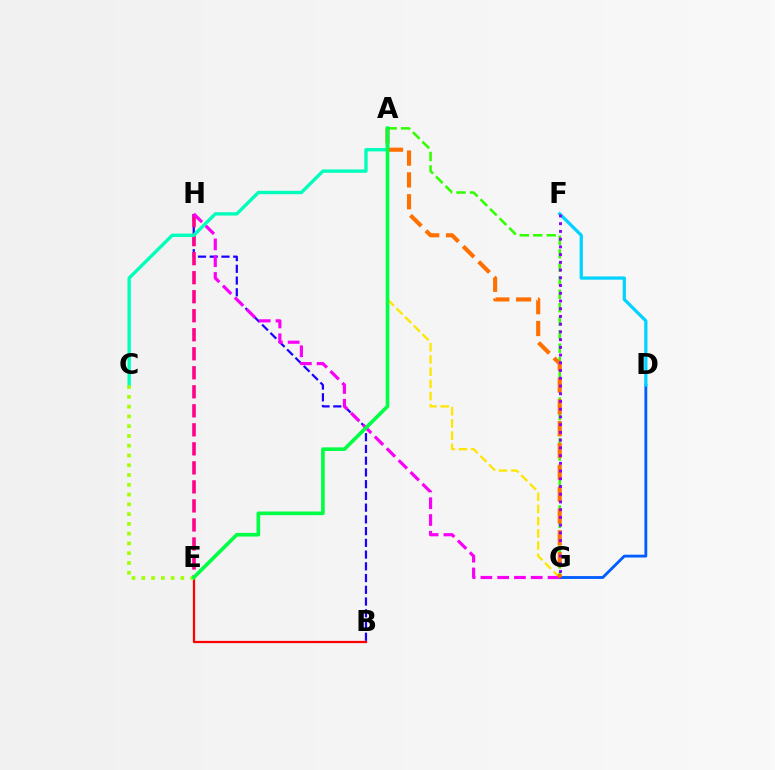{('D', 'G'): [{'color': '#005dff', 'line_style': 'solid', 'thickness': 2.04}], ('B', 'H'): [{'color': '#1900ff', 'line_style': 'dashed', 'thickness': 1.59}], ('D', 'F'): [{'color': '#00d3ff', 'line_style': 'solid', 'thickness': 2.33}], ('E', 'H'): [{'color': '#ff0088', 'line_style': 'dashed', 'thickness': 2.58}], ('A', 'G'): [{'color': '#ffe600', 'line_style': 'dashed', 'thickness': 1.66}, {'color': '#31ff00', 'line_style': 'dashed', 'thickness': 1.83}, {'color': '#ff7000', 'line_style': 'dashed', 'thickness': 2.96}], ('B', 'E'): [{'color': '#ff0000', 'line_style': 'solid', 'thickness': 1.61}], ('G', 'H'): [{'color': '#fa00f9', 'line_style': 'dashed', 'thickness': 2.28}], ('A', 'C'): [{'color': '#00ffbb', 'line_style': 'solid', 'thickness': 2.42}], ('F', 'G'): [{'color': '#8a00ff', 'line_style': 'dotted', 'thickness': 2.1}], ('C', 'E'): [{'color': '#a2ff00', 'line_style': 'dotted', 'thickness': 2.65}], ('A', 'E'): [{'color': '#00ff45', 'line_style': 'solid', 'thickness': 2.62}]}